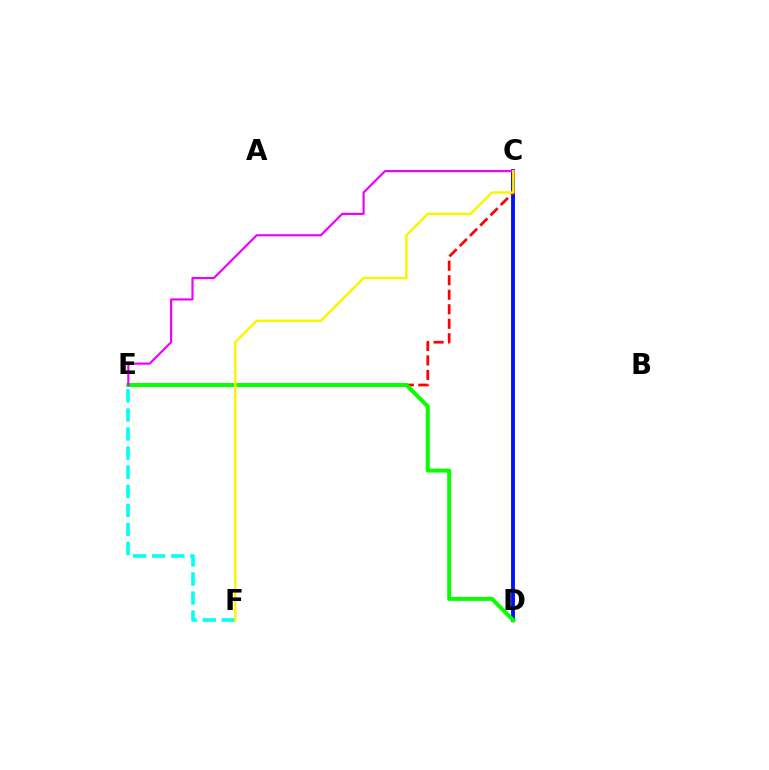{('C', 'D'): [{'color': '#0010ff', 'line_style': 'solid', 'thickness': 2.77}], ('C', 'E'): [{'color': '#ff0000', 'line_style': 'dashed', 'thickness': 1.97}, {'color': '#ee00ff', 'line_style': 'solid', 'thickness': 1.56}], ('E', 'F'): [{'color': '#00fff6', 'line_style': 'dashed', 'thickness': 2.59}], ('D', 'E'): [{'color': '#08ff00', 'line_style': 'solid', 'thickness': 2.87}], ('C', 'F'): [{'color': '#fcf500', 'line_style': 'solid', 'thickness': 1.74}]}